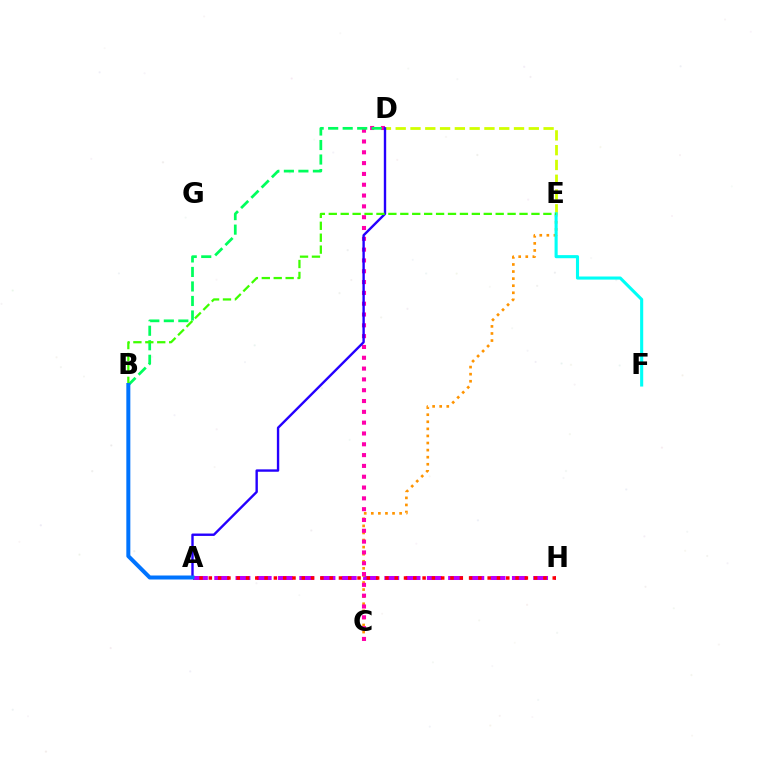{('A', 'H'): [{'color': '#b900ff', 'line_style': 'dashed', 'thickness': 2.89}, {'color': '#ff0000', 'line_style': 'dotted', 'thickness': 2.53}], ('C', 'E'): [{'color': '#ff9400', 'line_style': 'dotted', 'thickness': 1.92}], ('C', 'D'): [{'color': '#ff00ac', 'line_style': 'dotted', 'thickness': 2.94}], ('B', 'D'): [{'color': '#00ff5c', 'line_style': 'dashed', 'thickness': 1.97}], ('D', 'E'): [{'color': '#d1ff00', 'line_style': 'dashed', 'thickness': 2.01}], ('A', 'D'): [{'color': '#2500ff', 'line_style': 'solid', 'thickness': 1.72}], ('E', 'F'): [{'color': '#00fff6', 'line_style': 'solid', 'thickness': 2.23}], ('B', 'E'): [{'color': '#3dff00', 'line_style': 'dashed', 'thickness': 1.62}], ('A', 'B'): [{'color': '#0074ff', 'line_style': 'solid', 'thickness': 2.88}]}